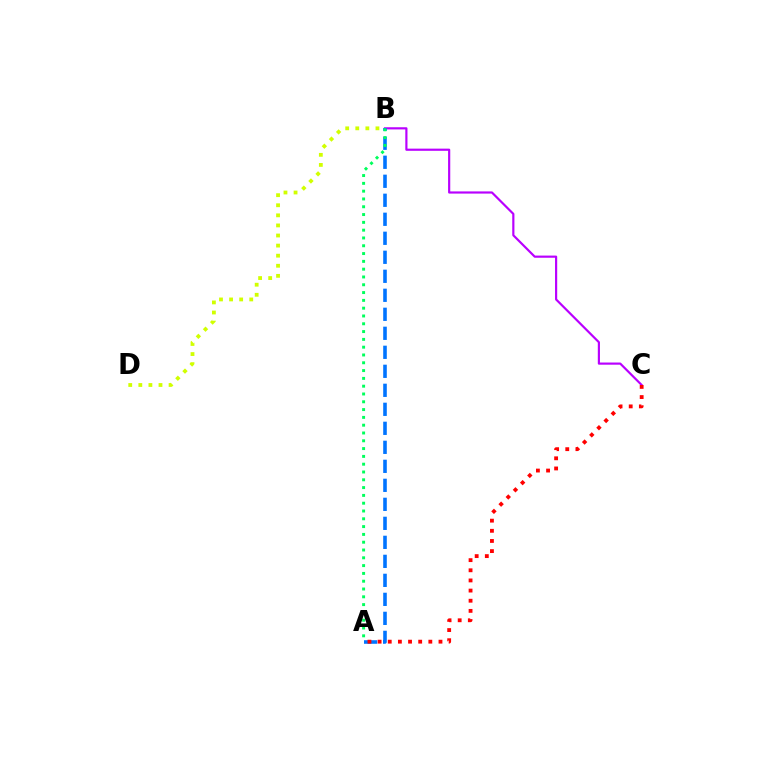{('B', 'C'): [{'color': '#b900ff', 'line_style': 'solid', 'thickness': 1.57}], ('A', 'B'): [{'color': '#0074ff', 'line_style': 'dashed', 'thickness': 2.58}, {'color': '#00ff5c', 'line_style': 'dotted', 'thickness': 2.12}], ('A', 'C'): [{'color': '#ff0000', 'line_style': 'dotted', 'thickness': 2.76}], ('B', 'D'): [{'color': '#d1ff00', 'line_style': 'dotted', 'thickness': 2.74}]}